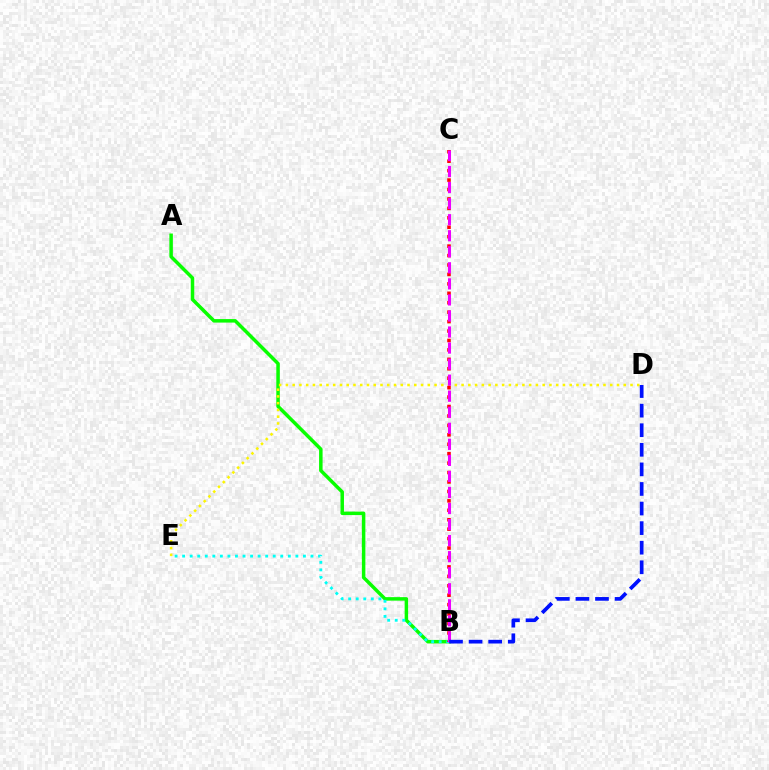{('A', 'B'): [{'color': '#08ff00', 'line_style': 'solid', 'thickness': 2.52}], ('B', 'E'): [{'color': '#00fff6', 'line_style': 'dotted', 'thickness': 2.05}], ('D', 'E'): [{'color': '#fcf500', 'line_style': 'dotted', 'thickness': 1.84}], ('B', 'C'): [{'color': '#ff0000', 'line_style': 'dotted', 'thickness': 2.56}, {'color': '#ee00ff', 'line_style': 'dashed', 'thickness': 2.18}], ('B', 'D'): [{'color': '#0010ff', 'line_style': 'dashed', 'thickness': 2.66}]}